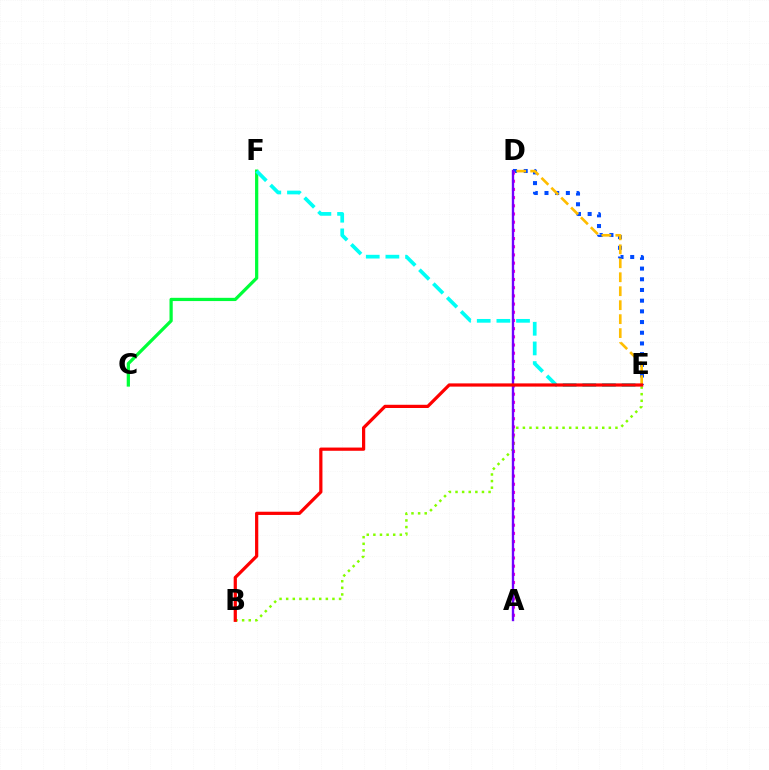{('D', 'E'): [{'color': '#004bff', 'line_style': 'dotted', 'thickness': 2.91}, {'color': '#ffbd00', 'line_style': 'dashed', 'thickness': 1.9}], ('A', 'D'): [{'color': '#ff00cf', 'line_style': 'dotted', 'thickness': 2.23}, {'color': '#7200ff', 'line_style': 'solid', 'thickness': 1.7}], ('B', 'E'): [{'color': '#84ff00', 'line_style': 'dotted', 'thickness': 1.8}, {'color': '#ff0000', 'line_style': 'solid', 'thickness': 2.32}], ('C', 'F'): [{'color': '#00ff39', 'line_style': 'solid', 'thickness': 2.33}], ('E', 'F'): [{'color': '#00fff6', 'line_style': 'dashed', 'thickness': 2.67}]}